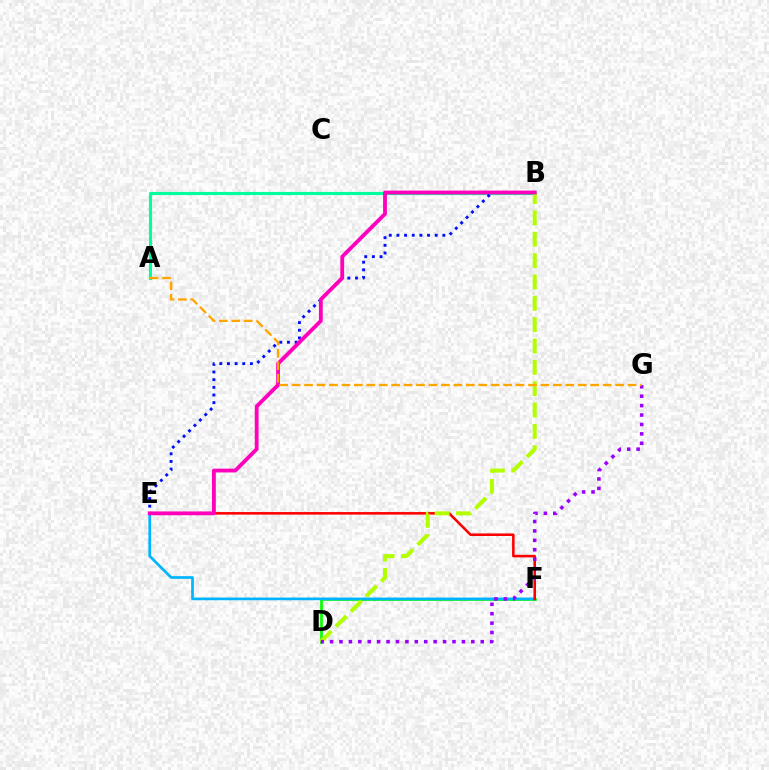{('A', 'B'): [{'color': '#00ff9d', 'line_style': 'solid', 'thickness': 2.25}], ('D', 'F'): [{'color': '#08ff00', 'line_style': 'solid', 'thickness': 1.97}], ('E', 'F'): [{'color': '#00b5ff', 'line_style': 'solid', 'thickness': 1.94}, {'color': '#ff0000', 'line_style': 'solid', 'thickness': 1.84}], ('B', 'E'): [{'color': '#0010ff', 'line_style': 'dotted', 'thickness': 2.08}, {'color': '#ff00bd', 'line_style': 'solid', 'thickness': 2.75}], ('B', 'D'): [{'color': '#b3ff00', 'line_style': 'dashed', 'thickness': 2.9}], ('D', 'G'): [{'color': '#9b00ff', 'line_style': 'dotted', 'thickness': 2.56}], ('A', 'G'): [{'color': '#ffa500', 'line_style': 'dashed', 'thickness': 1.69}]}